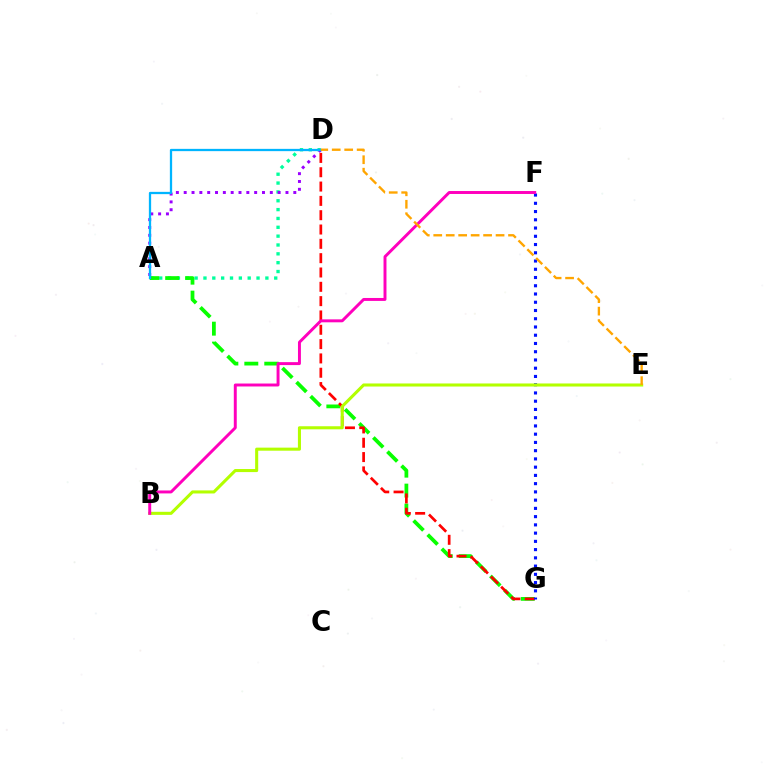{('A', 'D'): [{'color': '#00ff9d', 'line_style': 'dotted', 'thickness': 2.4}, {'color': '#9b00ff', 'line_style': 'dotted', 'thickness': 2.13}, {'color': '#00b5ff', 'line_style': 'solid', 'thickness': 1.64}], ('A', 'G'): [{'color': '#08ff00', 'line_style': 'dashed', 'thickness': 2.71}], ('D', 'G'): [{'color': '#ff0000', 'line_style': 'dashed', 'thickness': 1.95}], ('F', 'G'): [{'color': '#0010ff', 'line_style': 'dotted', 'thickness': 2.24}], ('B', 'E'): [{'color': '#b3ff00', 'line_style': 'solid', 'thickness': 2.21}], ('B', 'F'): [{'color': '#ff00bd', 'line_style': 'solid', 'thickness': 2.12}], ('D', 'E'): [{'color': '#ffa500', 'line_style': 'dashed', 'thickness': 1.69}]}